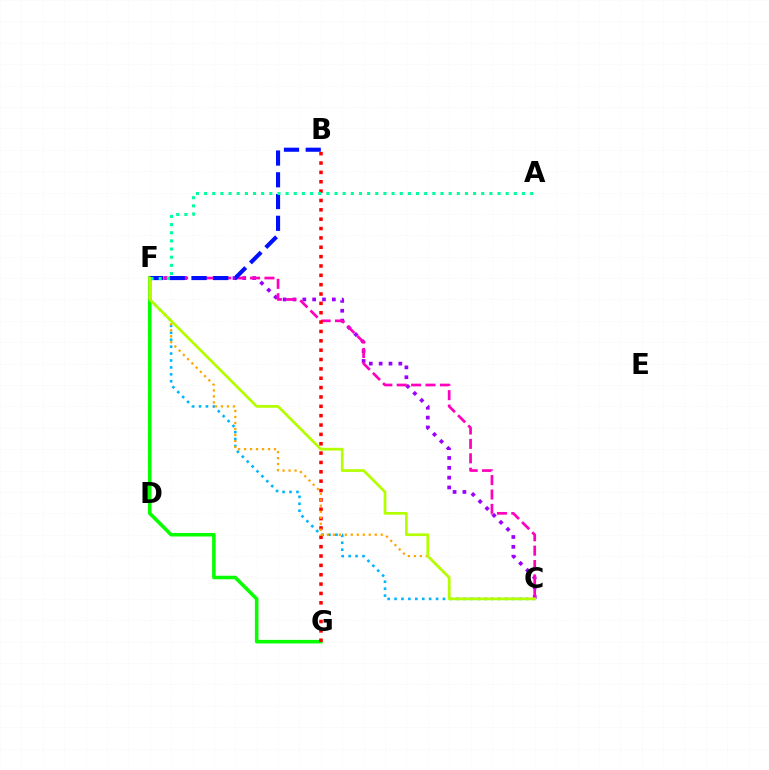{('C', 'F'): [{'color': '#9b00ff', 'line_style': 'dotted', 'thickness': 2.67}, {'color': '#00b5ff', 'line_style': 'dotted', 'thickness': 1.88}, {'color': '#ff00bd', 'line_style': 'dashed', 'thickness': 1.96}, {'color': '#ffa500', 'line_style': 'dotted', 'thickness': 1.63}, {'color': '#b3ff00', 'line_style': 'solid', 'thickness': 1.96}], ('F', 'G'): [{'color': '#08ff00', 'line_style': 'solid', 'thickness': 2.57}], ('B', 'G'): [{'color': '#ff0000', 'line_style': 'dotted', 'thickness': 2.54}], ('B', 'F'): [{'color': '#0010ff', 'line_style': 'dashed', 'thickness': 2.96}], ('A', 'F'): [{'color': '#00ff9d', 'line_style': 'dotted', 'thickness': 2.21}]}